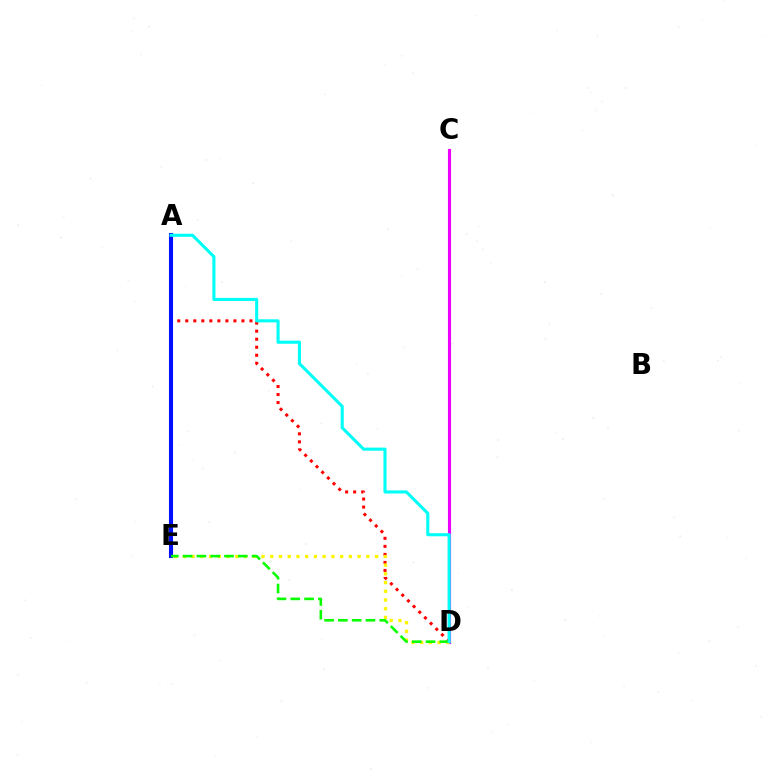{('C', 'D'): [{'color': '#ee00ff', 'line_style': 'solid', 'thickness': 2.24}], ('A', 'D'): [{'color': '#ff0000', 'line_style': 'dotted', 'thickness': 2.18}, {'color': '#00fff6', 'line_style': 'solid', 'thickness': 2.22}], ('A', 'E'): [{'color': '#0010ff', 'line_style': 'solid', 'thickness': 2.94}], ('D', 'E'): [{'color': '#fcf500', 'line_style': 'dotted', 'thickness': 2.37}, {'color': '#08ff00', 'line_style': 'dashed', 'thickness': 1.87}]}